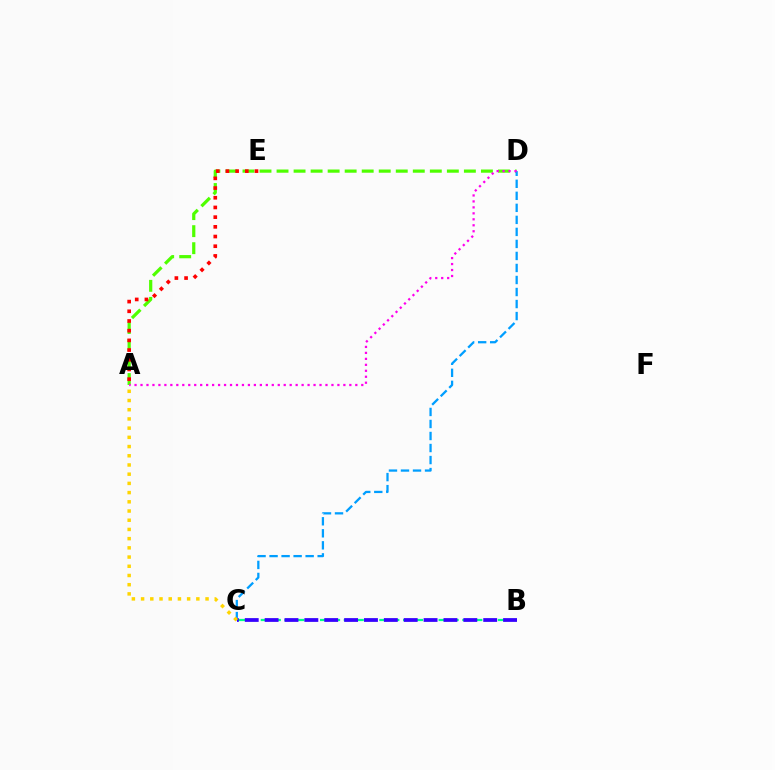{('A', 'D'): [{'color': '#4fff00', 'line_style': 'dashed', 'thickness': 2.31}, {'color': '#ff00ed', 'line_style': 'dotted', 'thickness': 1.62}], ('C', 'D'): [{'color': '#009eff', 'line_style': 'dashed', 'thickness': 1.63}], ('B', 'C'): [{'color': '#00ff86', 'line_style': 'dashed', 'thickness': 1.61}, {'color': '#3700ff', 'line_style': 'dashed', 'thickness': 2.7}], ('A', 'E'): [{'color': '#ff0000', 'line_style': 'dotted', 'thickness': 2.63}], ('A', 'C'): [{'color': '#ffd500', 'line_style': 'dotted', 'thickness': 2.5}]}